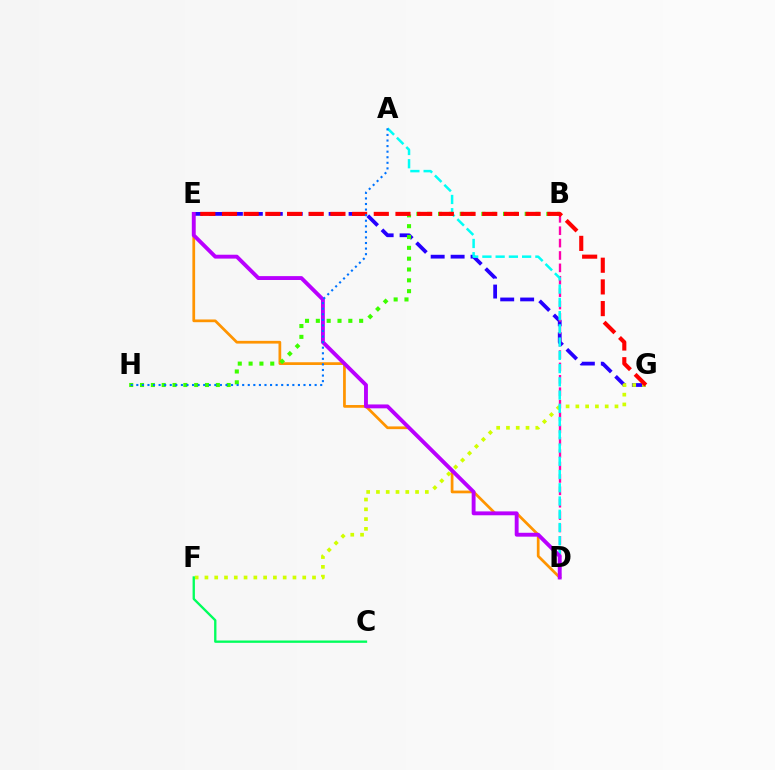{('E', 'G'): [{'color': '#2500ff', 'line_style': 'dashed', 'thickness': 2.71}, {'color': '#ff0000', 'line_style': 'dashed', 'thickness': 2.95}], ('F', 'G'): [{'color': '#d1ff00', 'line_style': 'dotted', 'thickness': 2.66}], ('B', 'D'): [{'color': '#ff00ac', 'line_style': 'dashed', 'thickness': 1.68}], ('A', 'D'): [{'color': '#00fff6', 'line_style': 'dashed', 'thickness': 1.8}], ('D', 'E'): [{'color': '#ff9400', 'line_style': 'solid', 'thickness': 1.97}, {'color': '#b900ff', 'line_style': 'solid', 'thickness': 2.79}], ('B', 'H'): [{'color': '#3dff00', 'line_style': 'dotted', 'thickness': 2.94}], ('C', 'F'): [{'color': '#00ff5c', 'line_style': 'solid', 'thickness': 1.68}], ('A', 'H'): [{'color': '#0074ff', 'line_style': 'dotted', 'thickness': 1.51}]}